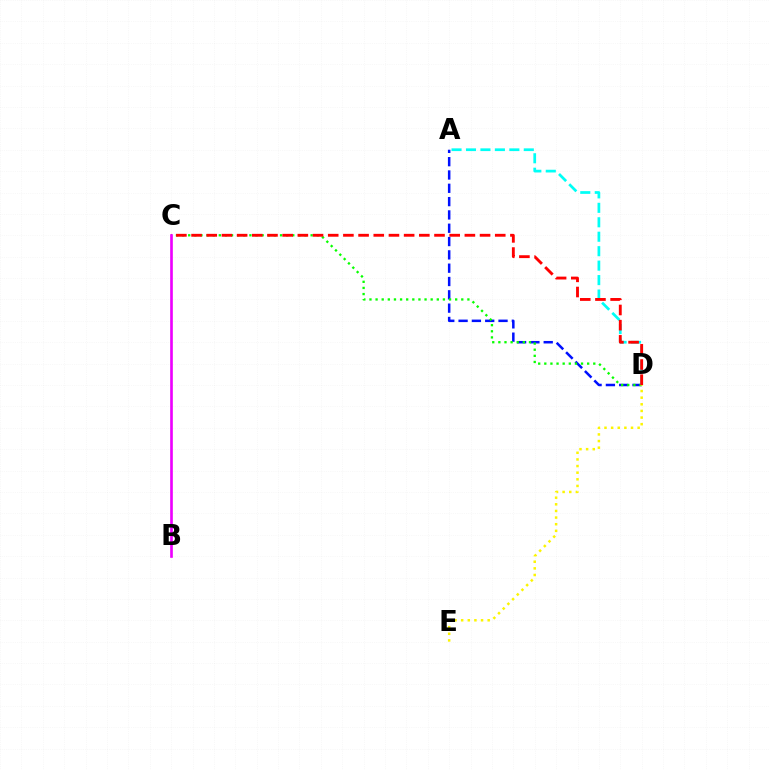{('A', 'D'): [{'color': '#0010ff', 'line_style': 'dashed', 'thickness': 1.81}, {'color': '#00fff6', 'line_style': 'dashed', 'thickness': 1.96}], ('C', 'D'): [{'color': '#08ff00', 'line_style': 'dotted', 'thickness': 1.66}, {'color': '#ff0000', 'line_style': 'dashed', 'thickness': 2.06}], ('B', 'C'): [{'color': '#ee00ff', 'line_style': 'solid', 'thickness': 1.91}], ('D', 'E'): [{'color': '#fcf500', 'line_style': 'dotted', 'thickness': 1.8}]}